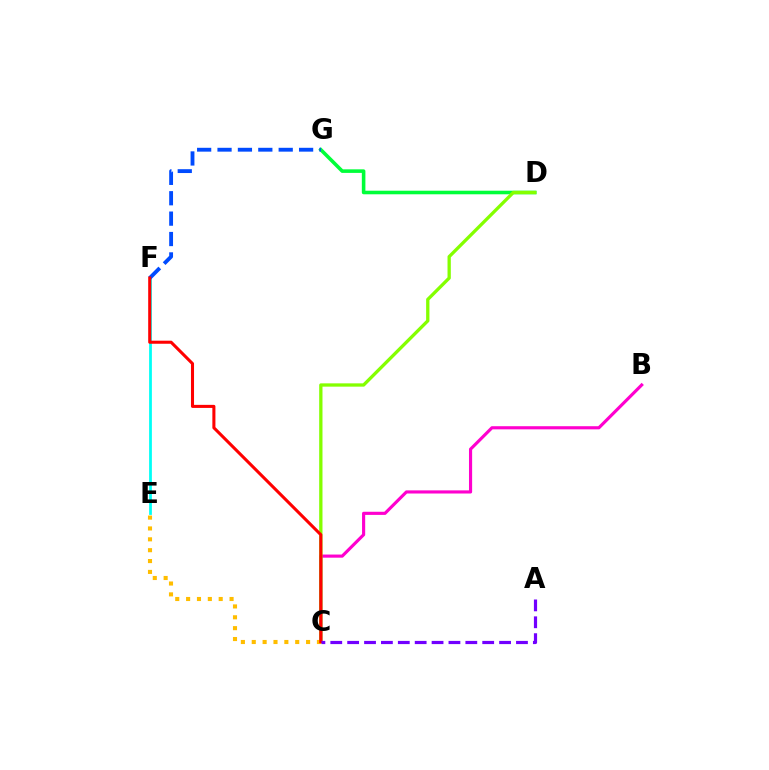{('D', 'G'): [{'color': '#00ff39', 'line_style': 'solid', 'thickness': 2.58}], ('B', 'C'): [{'color': '#ff00cf', 'line_style': 'solid', 'thickness': 2.26}], ('E', 'F'): [{'color': '#00fff6', 'line_style': 'solid', 'thickness': 1.99}], ('C', 'D'): [{'color': '#84ff00', 'line_style': 'solid', 'thickness': 2.38}], ('F', 'G'): [{'color': '#004bff', 'line_style': 'dashed', 'thickness': 2.77}], ('C', 'E'): [{'color': '#ffbd00', 'line_style': 'dotted', 'thickness': 2.95}], ('C', 'F'): [{'color': '#ff0000', 'line_style': 'solid', 'thickness': 2.2}], ('A', 'C'): [{'color': '#7200ff', 'line_style': 'dashed', 'thickness': 2.29}]}